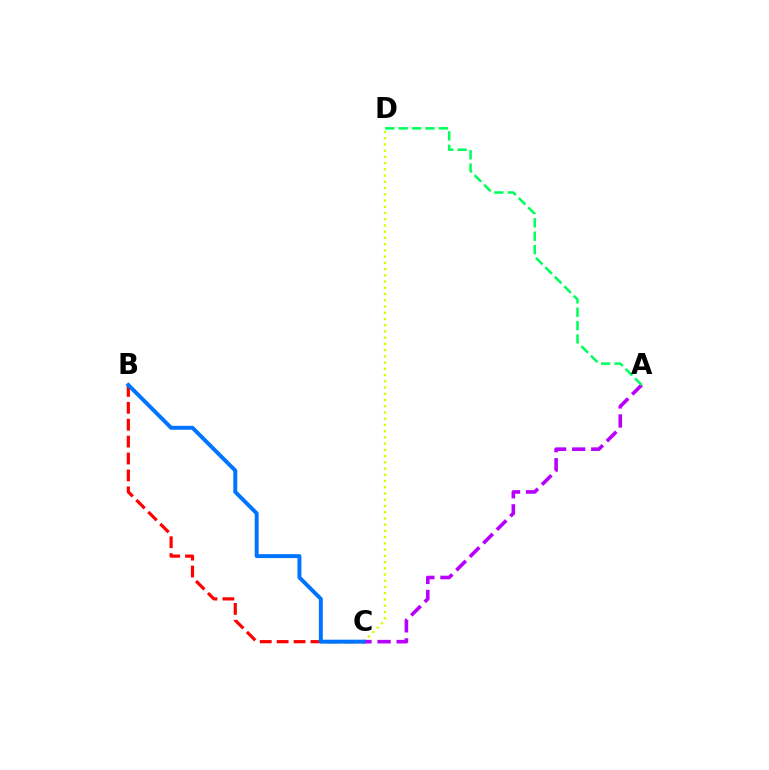{('B', 'C'): [{'color': '#ff0000', 'line_style': 'dashed', 'thickness': 2.3}, {'color': '#0074ff', 'line_style': 'solid', 'thickness': 2.84}], ('C', 'D'): [{'color': '#d1ff00', 'line_style': 'dotted', 'thickness': 1.69}], ('A', 'C'): [{'color': '#b900ff', 'line_style': 'dashed', 'thickness': 2.59}], ('A', 'D'): [{'color': '#00ff5c', 'line_style': 'dashed', 'thickness': 1.82}]}